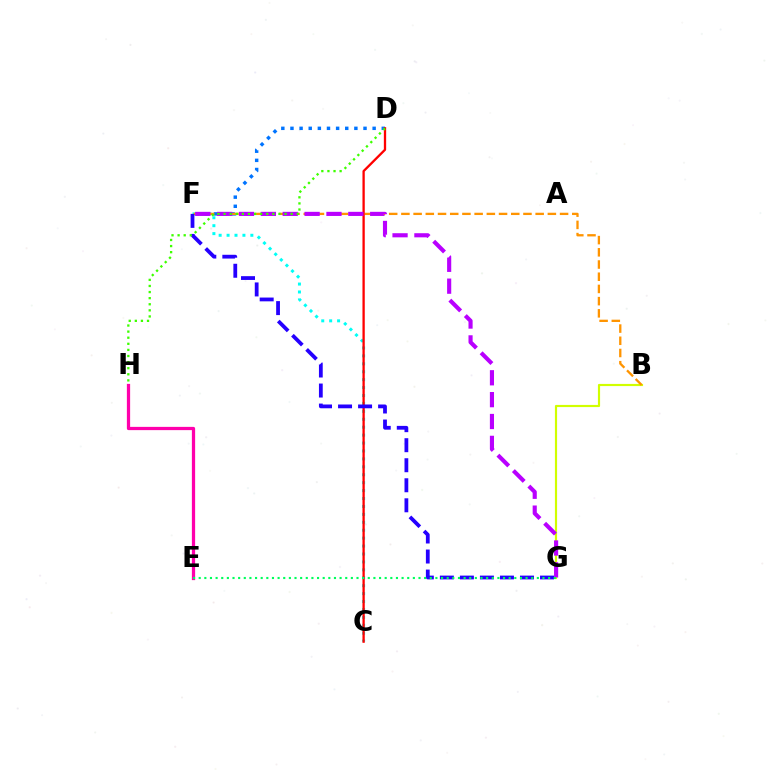{('B', 'G'): [{'color': '#d1ff00', 'line_style': 'solid', 'thickness': 1.56}], ('D', 'F'): [{'color': '#0074ff', 'line_style': 'dotted', 'thickness': 2.48}], ('C', 'F'): [{'color': '#00fff6', 'line_style': 'dotted', 'thickness': 2.15}], ('B', 'F'): [{'color': '#ff9400', 'line_style': 'dashed', 'thickness': 1.66}], ('E', 'H'): [{'color': '#ff00ac', 'line_style': 'solid', 'thickness': 2.34}], ('C', 'D'): [{'color': '#ff0000', 'line_style': 'solid', 'thickness': 1.66}], ('F', 'G'): [{'color': '#b900ff', 'line_style': 'dashed', 'thickness': 2.97}, {'color': '#2500ff', 'line_style': 'dashed', 'thickness': 2.72}], ('D', 'H'): [{'color': '#3dff00', 'line_style': 'dotted', 'thickness': 1.66}], ('E', 'G'): [{'color': '#00ff5c', 'line_style': 'dotted', 'thickness': 1.53}]}